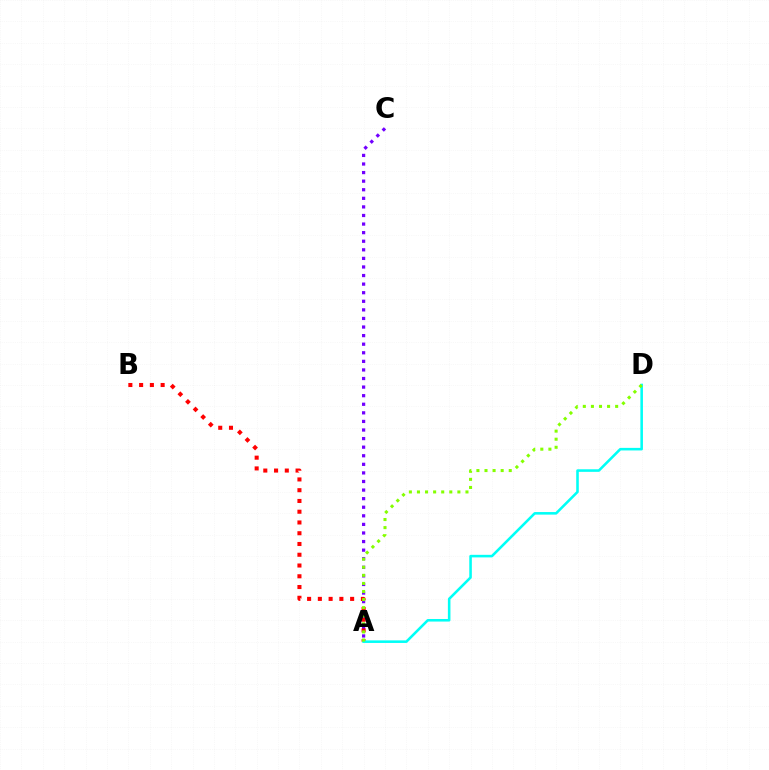{('A', 'C'): [{'color': '#7200ff', 'line_style': 'dotted', 'thickness': 2.33}], ('A', 'B'): [{'color': '#ff0000', 'line_style': 'dotted', 'thickness': 2.92}], ('A', 'D'): [{'color': '#00fff6', 'line_style': 'solid', 'thickness': 1.85}, {'color': '#84ff00', 'line_style': 'dotted', 'thickness': 2.2}]}